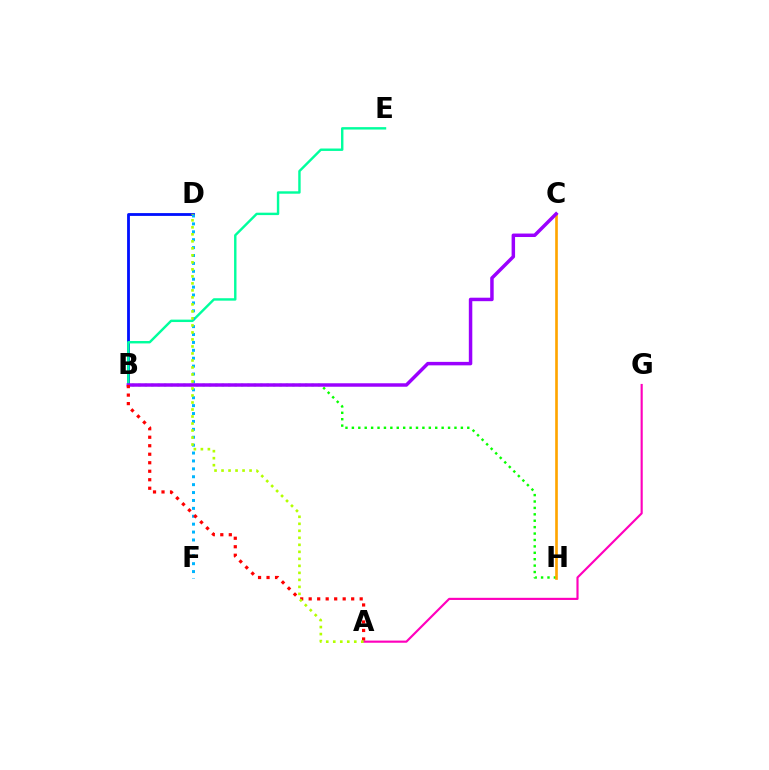{('B', 'D'): [{'color': '#0010ff', 'line_style': 'solid', 'thickness': 2.02}], ('B', 'E'): [{'color': '#00ff9d', 'line_style': 'solid', 'thickness': 1.74}], ('B', 'H'): [{'color': '#08ff00', 'line_style': 'dotted', 'thickness': 1.74}], ('C', 'H'): [{'color': '#ffa500', 'line_style': 'solid', 'thickness': 1.91}], ('D', 'F'): [{'color': '#00b5ff', 'line_style': 'dotted', 'thickness': 2.15}], ('A', 'G'): [{'color': '#ff00bd', 'line_style': 'solid', 'thickness': 1.55}], ('B', 'C'): [{'color': '#9b00ff', 'line_style': 'solid', 'thickness': 2.5}], ('A', 'B'): [{'color': '#ff0000', 'line_style': 'dotted', 'thickness': 2.31}], ('A', 'D'): [{'color': '#b3ff00', 'line_style': 'dotted', 'thickness': 1.9}]}